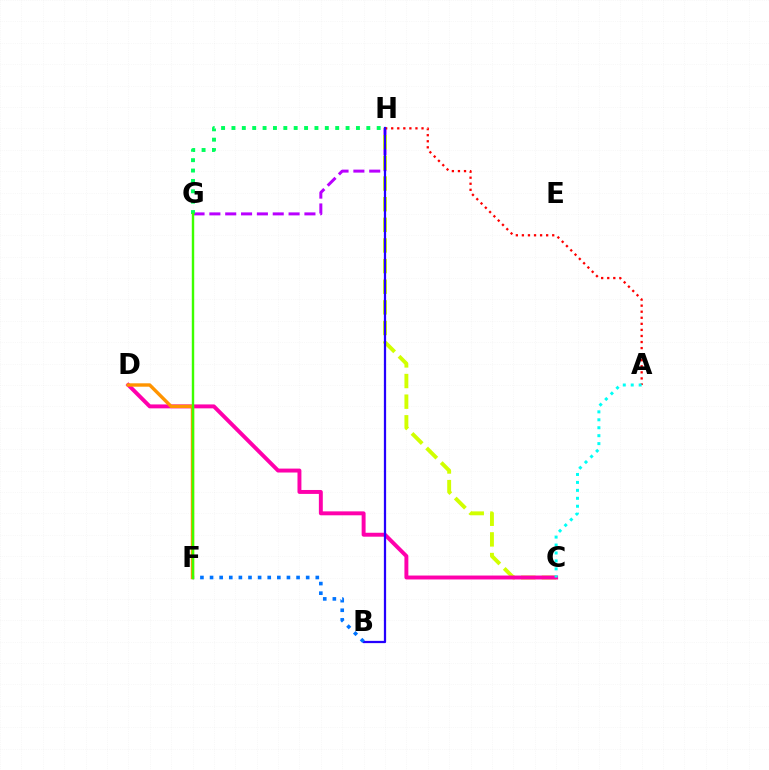{('G', 'H'): [{'color': '#b900ff', 'line_style': 'dashed', 'thickness': 2.15}, {'color': '#00ff5c', 'line_style': 'dotted', 'thickness': 2.82}], ('C', 'H'): [{'color': '#d1ff00', 'line_style': 'dashed', 'thickness': 2.8}], ('A', 'H'): [{'color': '#ff0000', 'line_style': 'dotted', 'thickness': 1.65}], ('C', 'D'): [{'color': '#ff00ac', 'line_style': 'solid', 'thickness': 2.83}], ('A', 'C'): [{'color': '#00fff6', 'line_style': 'dotted', 'thickness': 2.16}], ('B', 'H'): [{'color': '#2500ff', 'line_style': 'solid', 'thickness': 1.62}], ('B', 'F'): [{'color': '#0074ff', 'line_style': 'dotted', 'thickness': 2.61}], ('D', 'F'): [{'color': '#ff9400', 'line_style': 'solid', 'thickness': 2.44}], ('F', 'G'): [{'color': '#3dff00', 'line_style': 'solid', 'thickness': 1.74}]}